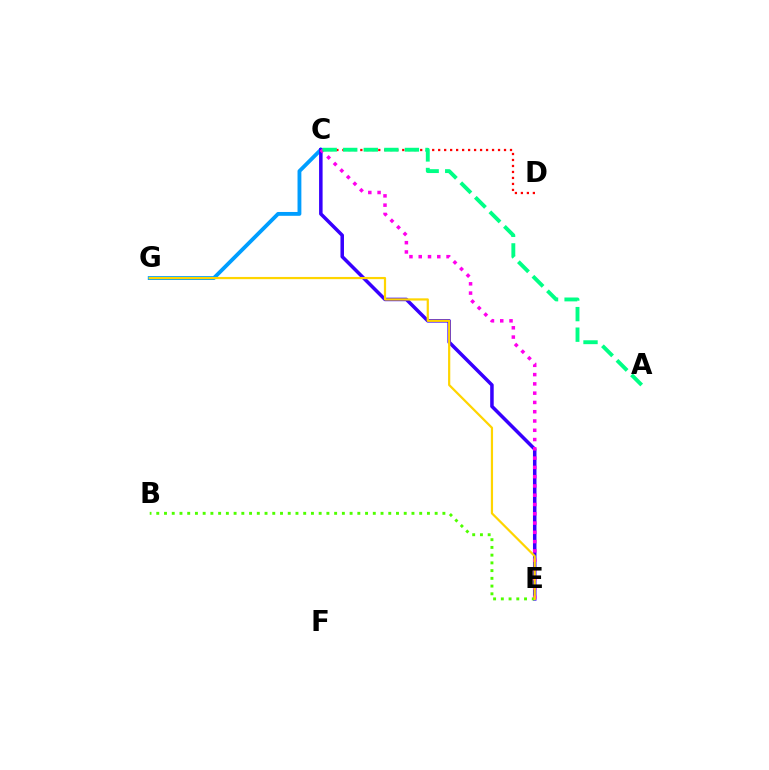{('C', 'G'): [{'color': '#009eff', 'line_style': 'solid', 'thickness': 2.77}], ('C', 'E'): [{'color': '#3700ff', 'line_style': 'solid', 'thickness': 2.53}, {'color': '#ff00ed', 'line_style': 'dotted', 'thickness': 2.52}], ('B', 'E'): [{'color': '#4fff00', 'line_style': 'dotted', 'thickness': 2.1}], ('C', 'D'): [{'color': '#ff0000', 'line_style': 'dotted', 'thickness': 1.63}], ('A', 'C'): [{'color': '#00ff86', 'line_style': 'dashed', 'thickness': 2.79}], ('E', 'G'): [{'color': '#ffd500', 'line_style': 'solid', 'thickness': 1.59}]}